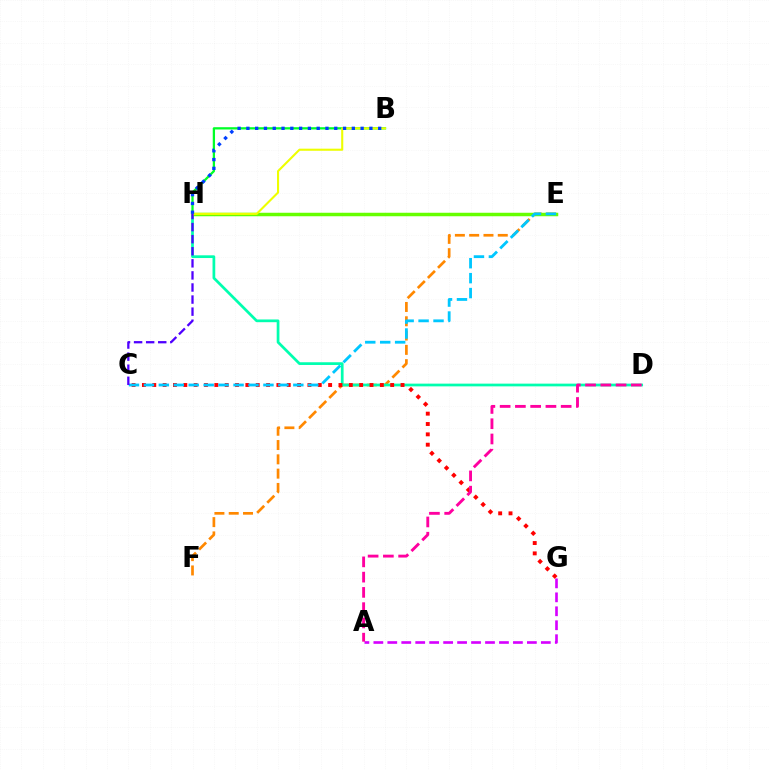{('B', 'H'): [{'color': '#00ff27', 'line_style': 'solid', 'thickness': 1.64}, {'color': '#eeff00', 'line_style': 'solid', 'thickness': 1.51}, {'color': '#003fff', 'line_style': 'dotted', 'thickness': 2.39}], ('E', 'F'): [{'color': '#ff8800', 'line_style': 'dashed', 'thickness': 1.94}], ('D', 'H'): [{'color': '#00ffaf', 'line_style': 'solid', 'thickness': 1.96}], ('A', 'G'): [{'color': '#d600ff', 'line_style': 'dashed', 'thickness': 1.9}], ('E', 'H'): [{'color': '#66ff00', 'line_style': 'solid', 'thickness': 2.51}], ('C', 'G'): [{'color': '#ff0000', 'line_style': 'dotted', 'thickness': 2.81}], ('C', 'E'): [{'color': '#00c7ff', 'line_style': 'dashed', 'thickness': 2.03}], ('C', 'H'): [{'color': '#4f00ff', 'line_style': 'dashed', 'thickness': 1.64}], ('A', 'D'): [{'color': '#ff00a0', 'line_style': 'dashed', 'thickness': 2.07}]}